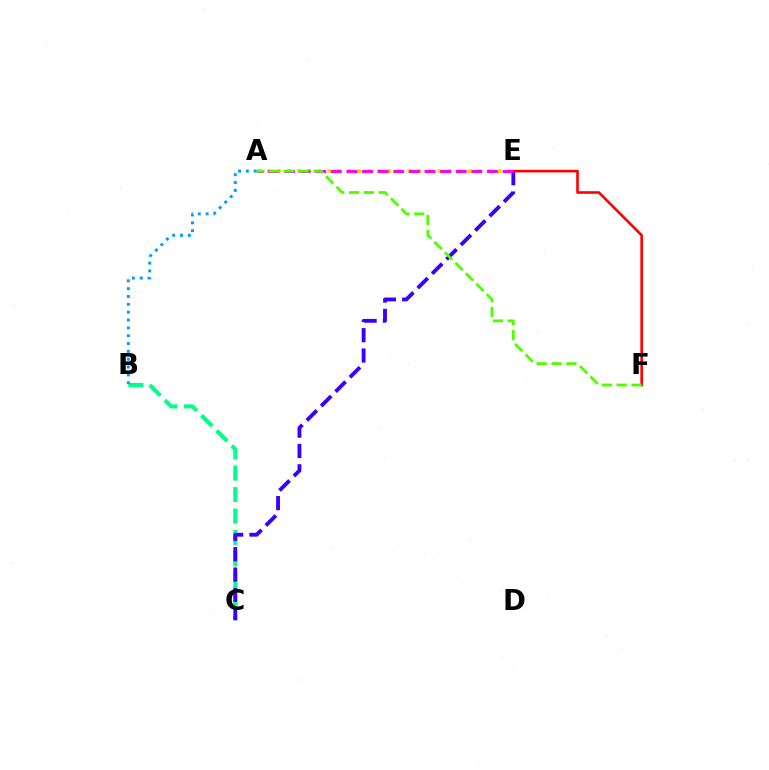{('B', 'C'): [{'color': '#00ff86', 'line_style': 'dashed', 'thickness': 2.91}], ('C', 'E'): [{'color': '#3700ff', 'line_style': 'dashed', 'thickness': 2.76}], ('A', 'E'): [{'color': '#ffd500', 'line_style': 'dotted', 'thickness': 2.73}, {'color': '#ff00ed', 'line_style': 'dashed', 'thickness': 2.12}], ('E', 'F'): [{'color': '#ff0000', 'line_style': 'solid', 'thickness': 1.88}], ('A', 'F'): [{'color': '#4fff00', 'line_style': 'dashed', 'thickness': 2.01}], ('A', 'B'): [{'color': '#009eff', 'line_style': 'dotted', 'thickness': 2.13}]}